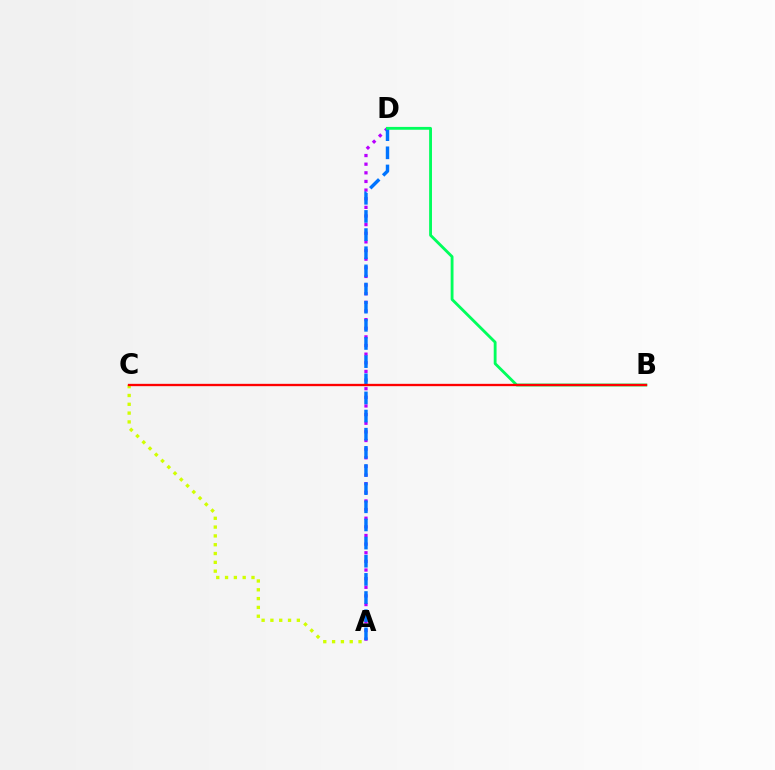{('A', 'D'): [{'color': '#b900ff', 'line_style': 'dotted', 'thickness': 2.35}, {'color': '#0074ff', 'line_style': 'dashed', 'thickness': 2.47}], ('B', 'D'): [{'color': '#00ff5c', 'line_style': 'solid', 'thickness': 2.05}], ('A', 'C'): [{'color': '#d1ff00', 'line_style': 'dotted', 'thickness': 2.39}], ('B', 'C'): [{'color': '#ff0000', 'line_style': 'solid', 'thickness': 1.68}]}